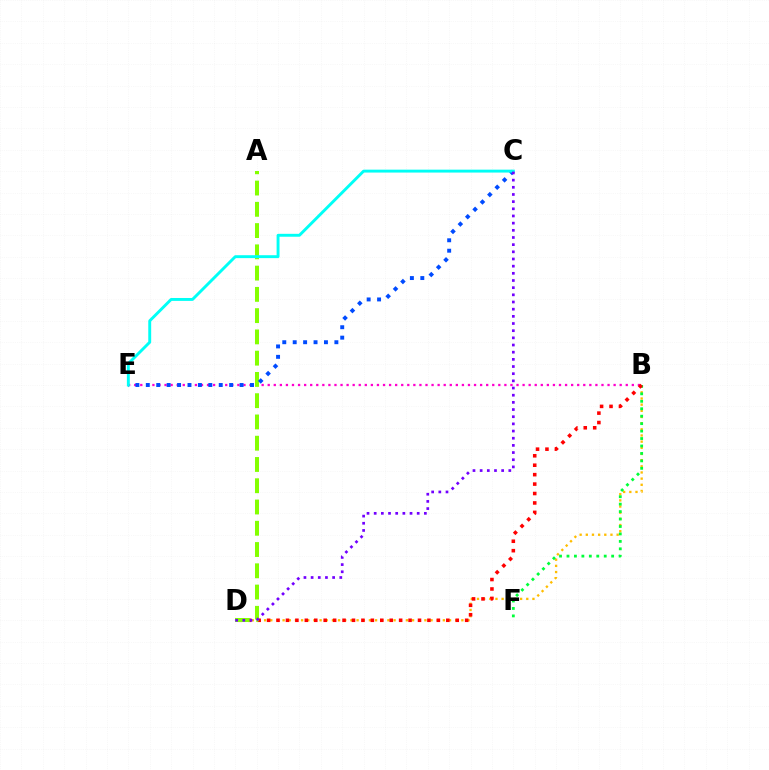{('B', 'E'): [{'color': '#ff00cf', 'line_style': 'dotted', 'thickness': 1.65}], ('B', 'D'): [{'color': '#ffbd00', 'line_style': 'dotted', 'thickness': 1.67}, {'color': '#ff0000', 'line_style': 'dotted', 'thickness': 2.56}], ('B', 'F'): [{'color': '#00ff39', 'line_style': 'dotted', 'thickness': 2.02}], ('A', 'D'): [{'color': '#84ff00', 'line_style': 'dashed', 'thickness': 2.89}], ('C', 'E'): [{'color': '#004bff', 'line_style': 'dotted', 'thickness': 2.83}, {'color': '#00fff6', 'line_style': 'solid', 'thickness': 2.1}], ('C', 'D'): [{'color': '#7200ff', 'line_style': 'dotted', 'thickness': 1.95}]}